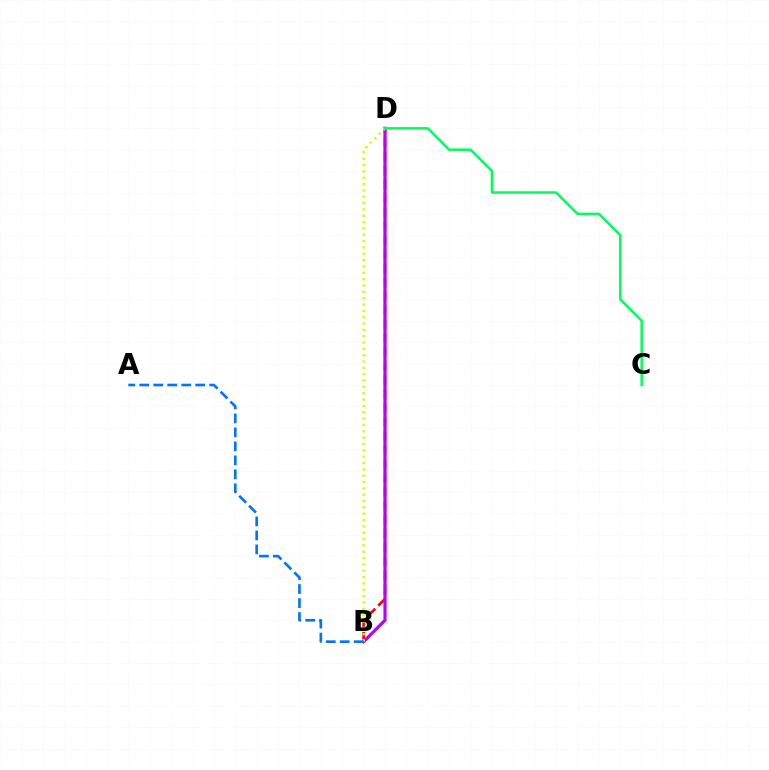{('B', 'D'): [{'color': '#ff0000', 'line_style': 'dashed', 'thickness': 1.9}, {'color': '#b900ff', 'line_style': 'solid', 'thickness': 2.29}, {'color': '#d1ff00', 'line_style': 'dotted', 'thickness': 1.72}], ('C', 'D'): [{'color': '#00ff5c', 'line_style': 'solid', 'thickness': 1.8}], ('A', 'B'): [{'color': '#0074ff', 'line_style': 'dashed', 'thickness': 1.9}]}